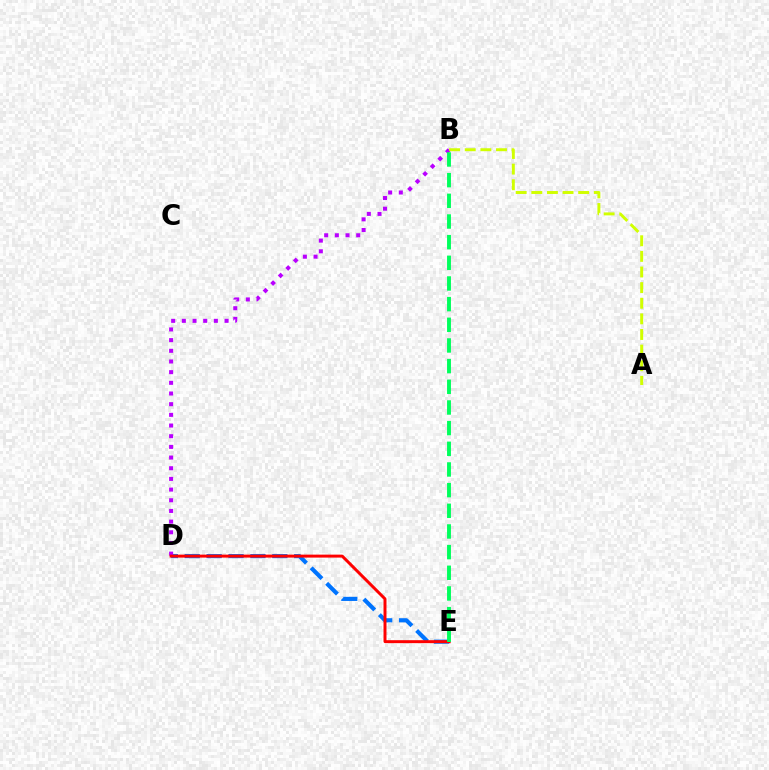{('D', 'E'): [{'color': '#0074ff', 'line_style': 'dashed', 'thickness': 2.98}, {'color': '#ff0000', 'line_style': 'solid', 'thickness': 2.14}], ('B', 'D'): [{'color': '#b900ff', 'line_style': 'dotted', 'thickness': 2.9}], ('A', 'B'): [{'color': '#d1ff00', 'line_style': 'dashed', 'thickness': 2.12}], ('B', 'E'): [{'color': '#00ff5c', 'line_style': 'dashed', 'thickness': 2.81}]}